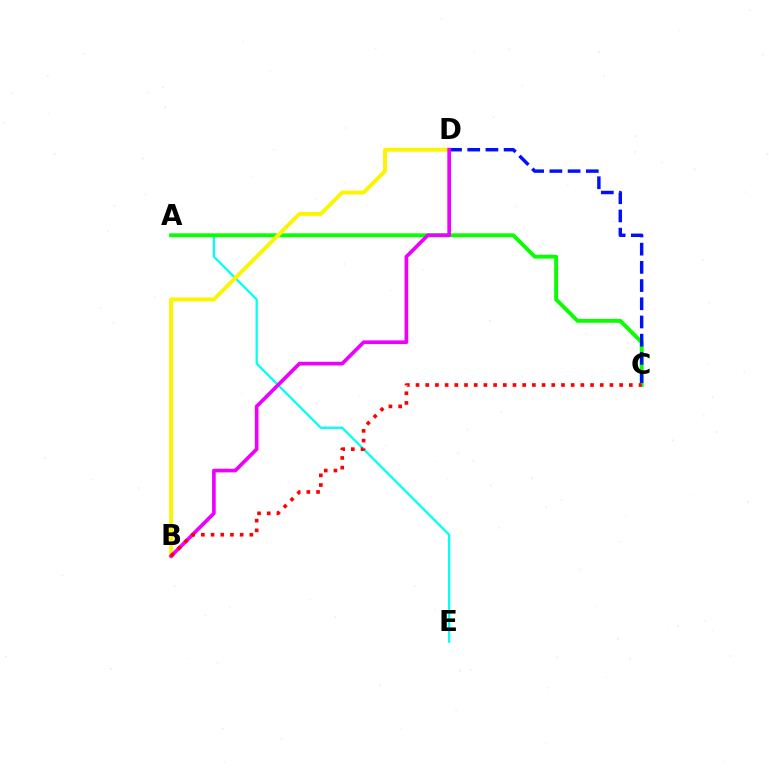{('A', 'E'): [{'color': '#00fff6', 'line_style': 'solid', 'thickness': 1.62}], ('A', 'C'): [{'color': '#08ff00', 'line_style': 'solid', 'thickness': 2.8}], ('B', 'D'): [{'color': '#fcf500', 'line_style': 'solid', 'thickness': 2.83}, {'color': '#ee00ff', 'line_style': 'solid', 'thickness': 2.64}], ('C', 'D'): [{'color': '#0010ff', 'line_style': 'dashed', 'thickness': 2.47}], ('B', 'C'): [{'color': '#ff0000', 'line_style': 'dotted', 'thickness': 2.63}]}